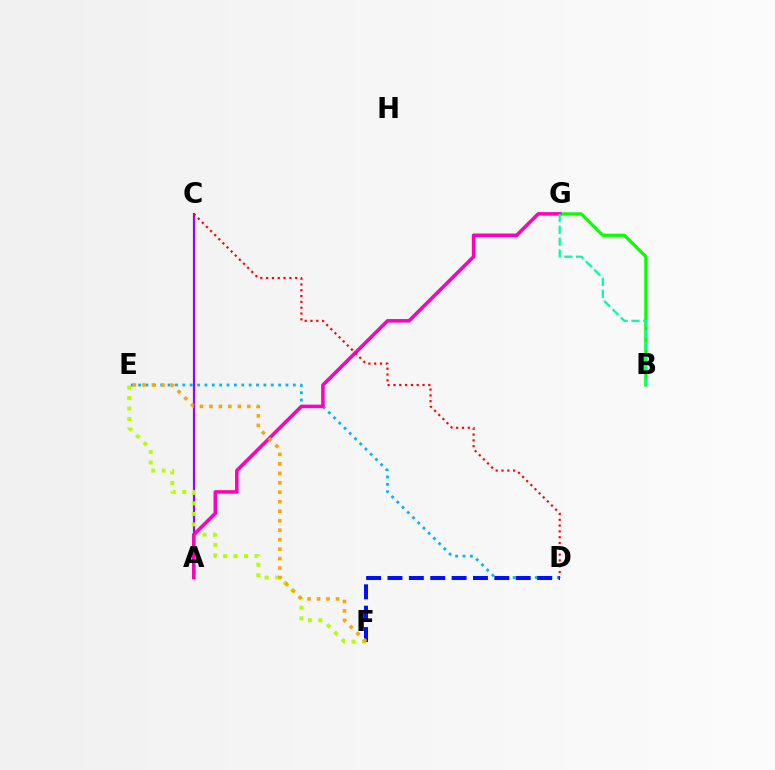{('D', 'E'): [{'color': '#00b5ff', 'line_style': 'dotted', 'thickness': 2.0}], ('B', 'G'): [{'color': '#08ff00', 'line_style': 'solid', 'thickness': 2.3}, {'color': '#00ff9d', 'line_style': 'dashed', 'thickness': 1.6}], ('D', 'F'): [{'color': '#0010ff', 'line_style': 'dashed', 'thickness': 2.9}], ('A', 'C'): [{'color': '#9b00ff', 'line_style': 'solid', 'thickness': 1.58}], ('E', 'F'): [{'color': '#b3ff00', 'line_style': 'dotted', 'thickness': 2.85}, {'color': '#ffa500', 'line_style': 'dotted', 'thickness': 2.58}], ('A', 'G'): [{'color': '#ff00bd', 'line_style': 'solid', 'thickness': 2.56}], ('C', 'D'): [{'color': '#ff0000', 'line_style': 'dotted', 'thickness': 1.58}]}